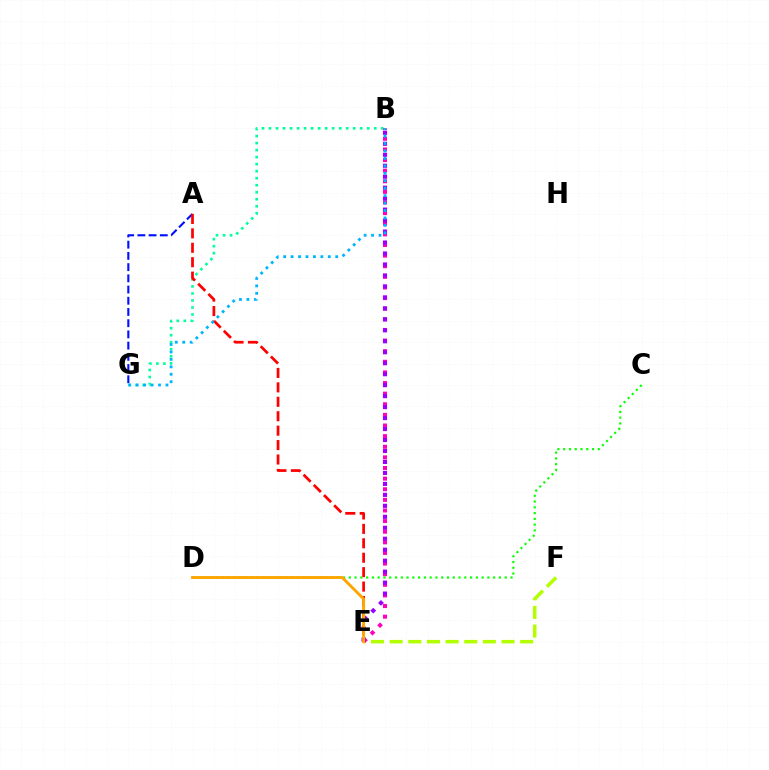{('A', 'G'): [{'color': '#0010ff', 'line_style': 'dashed', 'thickness': 1.52}], ('B', 'G'): [{'color': '#00ff9d', 'line_style': 'dotted', 'thickness': 1.91}, {'color': '#00b5ff', 'line_style': 'dotted', 'thickness': 2.02}], ('E', 'F'): [{'color': '#b3ff00', 'line_style': 'dashed', 'thickness': 2.53}], ('A', 'E'): [{'color': '#ff0000', 'line_style': 'dashed', 'thickness': 1.96}], ('B', 'E'): [{'color': '#ff00bd', 'line_style': 'dotted', 'thickness': 2.89}, {'color': '#9b00ff', 'line_style': 'dotted', 'thickness': 2.98}], ('C', 'D'): [{'color': '#08ff00', 'line_style': 'dotted', 'thickness': 1.57}], ('D', 'E'): [{'color': '#ffa500', 'line_style': 'solid', 'thickness': 2.08}]}